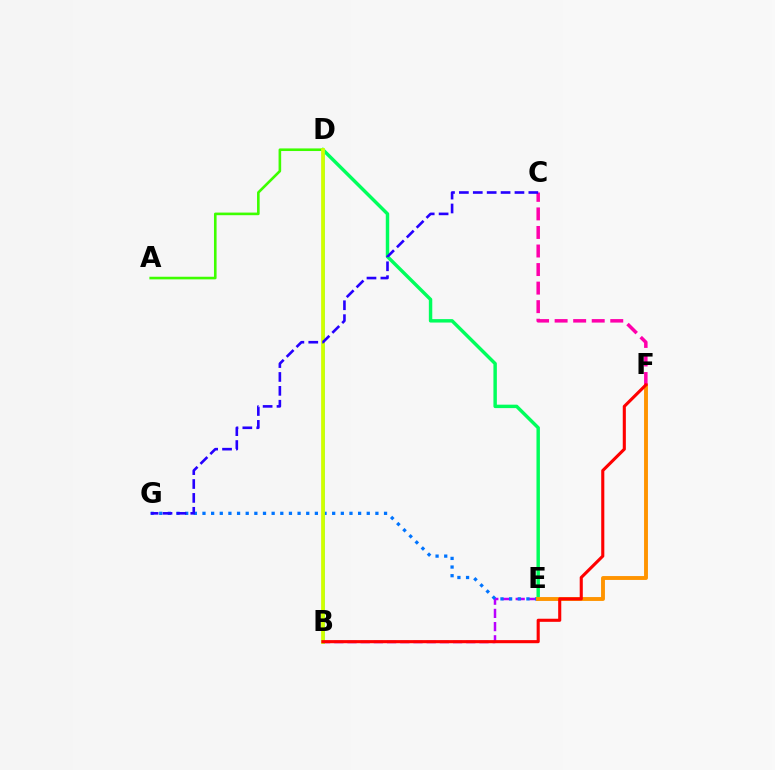{('B', 'E'): [{'color': '#b900ff', 'line_style': 'dashed', 'thickness': 1.79}], ('E', 'G'): [{'color': '#0074ff', 'line_style': 'dotted', 'thickness': 2.35}], ('D', 'E'): [{'color': '#00ff5c', 'line_style': 'solid', 'thickness': 2.47}], ('E', 'F'): [{'color': '#ff9400', 'line_style': 'solid', 'thickness': 2.8}], ('B', 'D'): [{'color': '#00fff6', 'line_style': 'solid', 'thickness': 1.89}, {'color': '#d1ff00', 'line_style': 'solid', 'thickness': 2.69}], ('A', 'D'): [{'color': '#3dff00', 'line_style': 'solid', 'thickness': 1.88}], ('C', 'F'): [{'color': '#ff00ac', 'line_style': 'dashed', 'thickness': 2.52}], ('C', 'G'): [{'color': '#2500ff', 'line_style': 'dashed', 'thickness': 1.89}], ('B', 'F'): [{'color': '#ff0000', 'line_style': 'solid', 'thickness': 2.23}]}